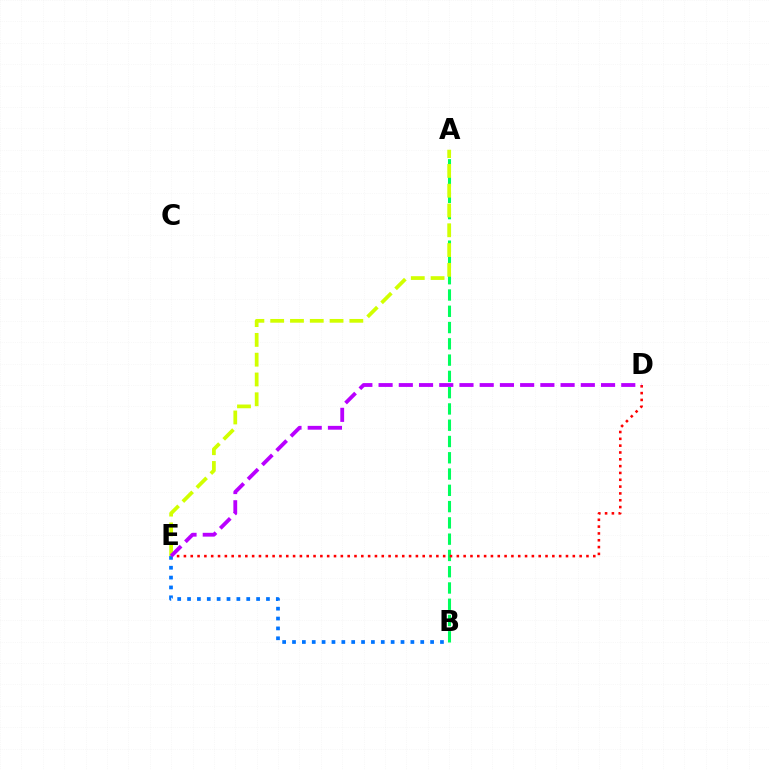{('A', 'B'): [{'color': '#00ff5c', 'line_style': 'dashed', 'thickness': 2.21}], ('D', 'E'): [{'color': '#ff0000', 'line_style': 'dotted', 'thickness': 1.85}, {'color': '#b900ff', 'line_style': 'dashed', 'thickness': 2.75}], ('B', 'E'): [{'color': '#0074ff', 'line_style': 'dotted', 'thickness': 2.68}], ('A', 'E'): [{'color': '#d1ff00', 'line_style': 'dashed', 'thickness': 2.69}]}